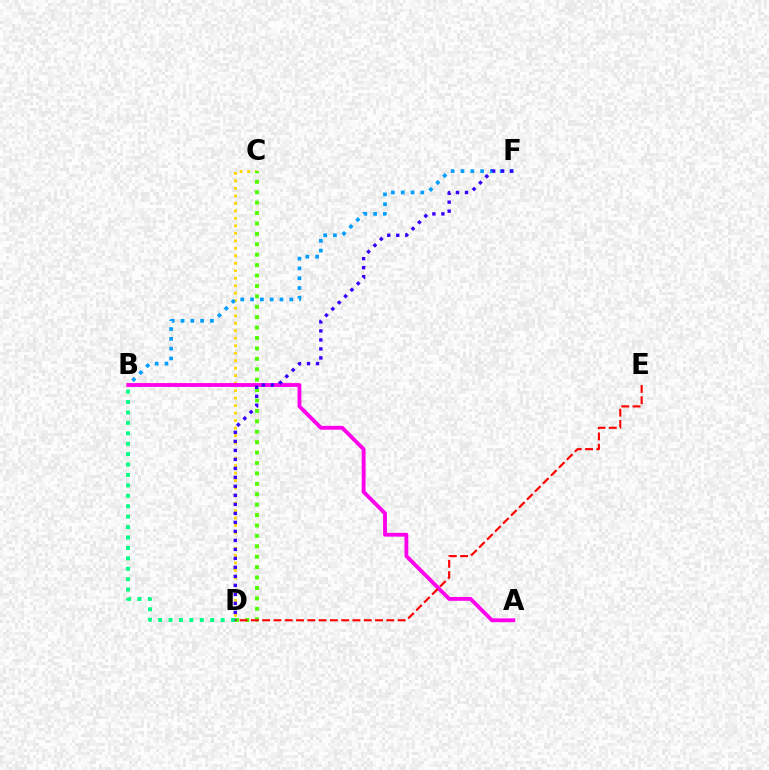{('C', 'D'): [{'color': '#ffd500', 'line_style': 'dotted', 'thickness': 2.04}, {'color': '#4fff00', 'line_style': 'dotted', 'thickness': 2.83}], ('A', 'B'): [{'color': '#ff00ed', 'line_style': 'solid', 'thickness': 2.77}], ('B', 'D'): [{'color': '#00ff86', 'line_style': 'dotted', 'thickness': 2.83}], ('B', 'F'): [{'color': '#009eff', 'line_style': 'dotted', 'thickness': 2.66}], ('D', 'E'): [{'color': '#ff0000', 'line_style': 'dashed', 'thickness': 1.53}], ('D', 'F'): [{'color': '#3700ff', 'line_style': 'dotted', 'thickness': 2.44}]}